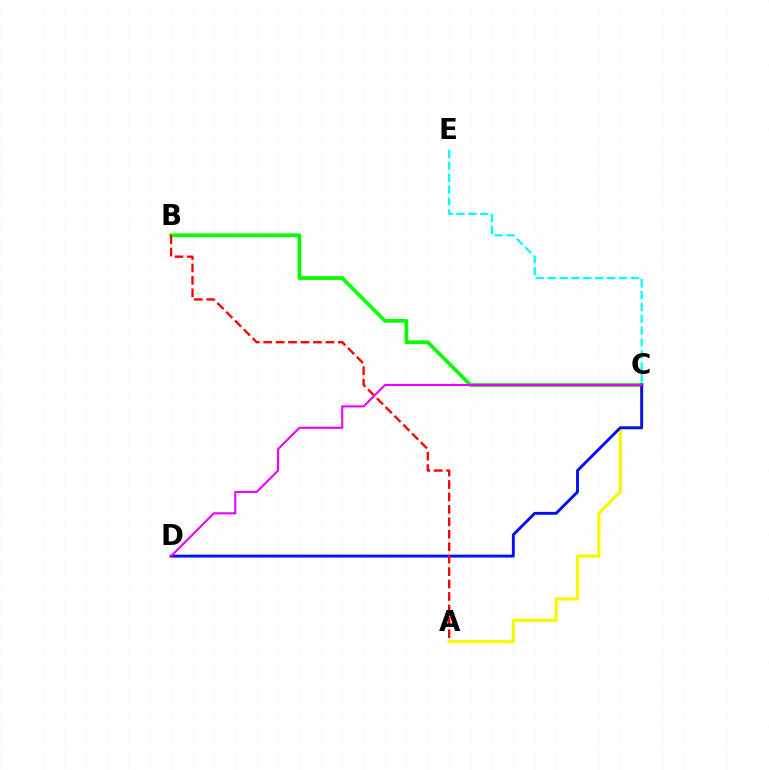{('A', 'C'): [{'color': '#fcf500', 'line_style': 'solid', 'thickness': 2.31}], ('C', 'E'): [{'color': '#00fff6', 'line_style': 'dashed', 'thickness': 1.62}], ('B', 'C'): [{'color': '#08ff00', 'line_style': 'solid', 'thickness': 2.7}], ('C', 'D'): [{'color': '#0010ff', 'line_style': 'solid', 'thickness': 2.09}, {'color': '#ee00ff', 'line_style': 'solid', 'thickness': 1.53}], ('A', 'B'): [{'color': '#ff0000', 'line_style': 'dashed', 'thickness': 1.69}]}